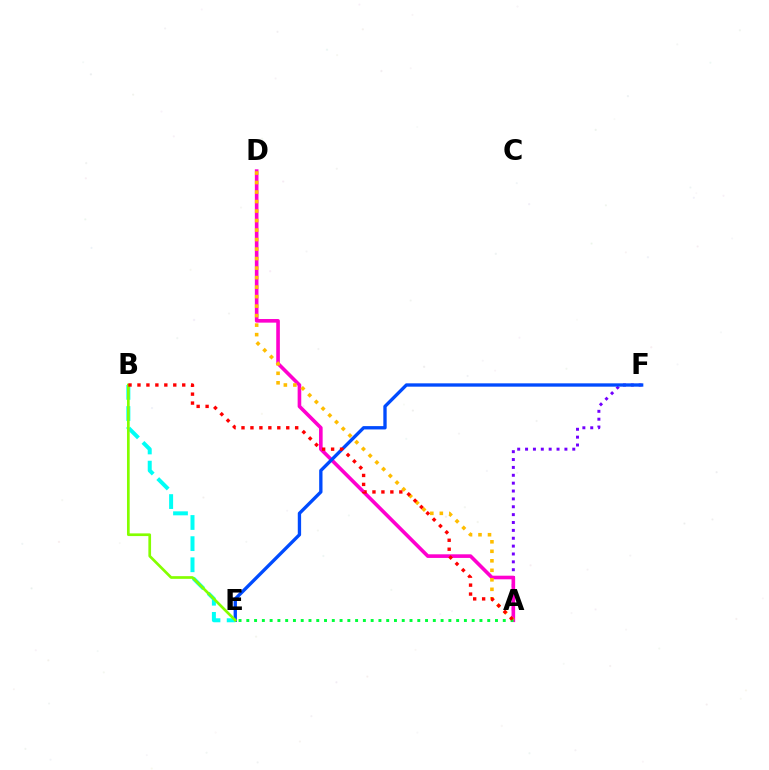{('A', 'F'): [{'color': '#7200ff', 'line_style': 'dotted', 'thickness': 2.14}], ('A', 'D'): [{'color': '#ff00cf', 'line_style': 'solid', 'thickness': 2.6}, {'color': '#ffbd00', 'line_style': 'dotted', 'thickness': 2.58}], ('E', 'F'): [{'color': '#004bff', 'line_style': 'solid', 'thickness': 2.4}], ('B', 'E'): [{'color': '#00fff6', 'line_style': 'dashed', 'thickness': 2.87}, {'color': '#84ff00', 'line_style': 'solid', 'thickness': 1.94}], ('A', 'E'): [{'color': '#00ff39', 'line_style': 'dotted', 'thickness': 2.11}], ('A', 'B'): [{'color': '#ff0000', 'line_style': 'dotted', 'thickness': 2.43}]}